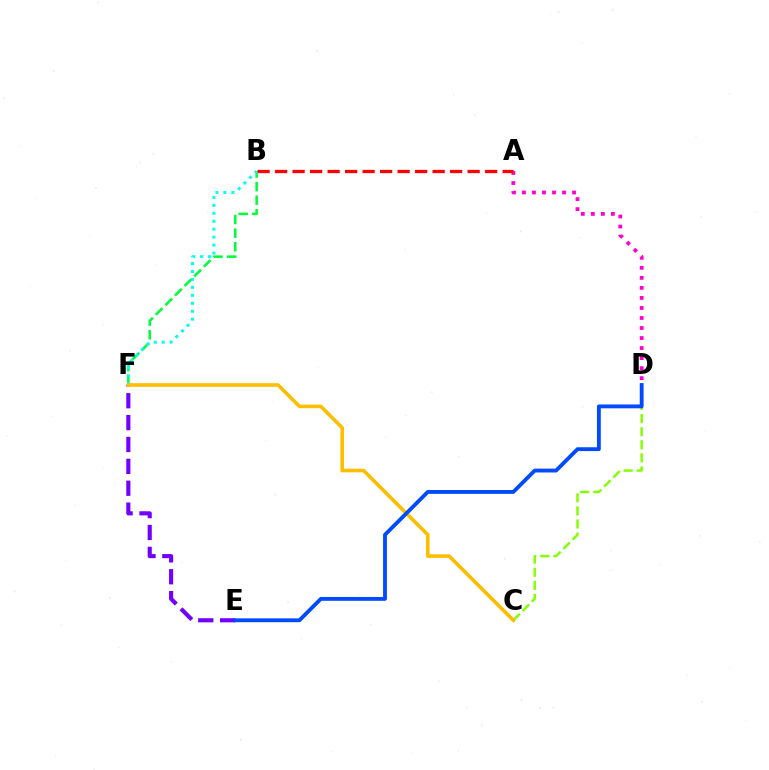{('A', 'D'): [{'color': '#ff00cf', 'line_style': 'dotted', 'thickness': 2.73}], ('B', 'F'): [{'color': '#00ff39', 'line_style': 'dashed', 'thickness': 1.85}, {'color': '#00fff6', 'line_style': 'dotted', 'thickness': 2.16}], ('A', 'B'): [{'color': '#ff0000', 'line_style': 'dashed', 'thickness': 2.38}], ('C', 'D'): [{'color': '#84ff00', 'line_style': 'dashed', 'thickness': 1.78}], ('E', 'F'): [{'color': '#7200ff', 'line_style': 'dashed', 'thickness': 2.97}], ('C', 'F'): [{'color': '#ffbd00', 'line_style': 'solid', 'thickness': 2.59}], ('D', 'E'): [{'color': '#004bff', 'line_style': 'solid', 'thickness': 2.77}]}